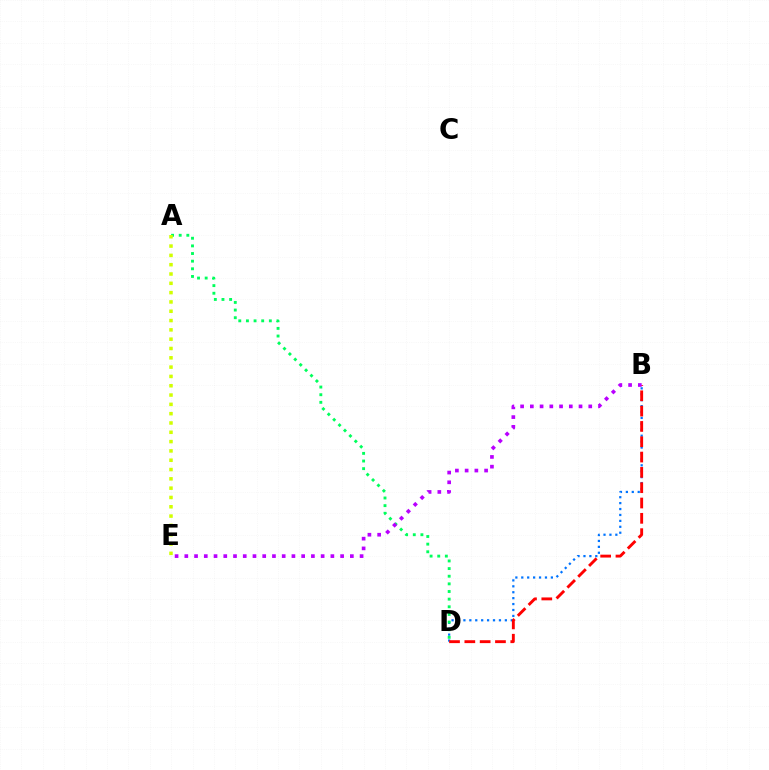{('B', 'D'): [{'color': '#0074ff', 'line_style': 'dotted', 'thickness': 1.61}, {'color': '#ff0000', 'line_style': 'dashed', 'thickness': 2.08}], ('A', 'D'): [{'color': '#00ff5c', 'line_style': 'dotted', 'thickness': 2.08}], ('B', 'E'): [{'color': '#b900ff', 'line_style': 'dotted', 'thickness': 2.65}], ('A', 'E'): [{'color': '#d1ff00', 'line_style': 'dotted', 'thickness': 2.53}]}